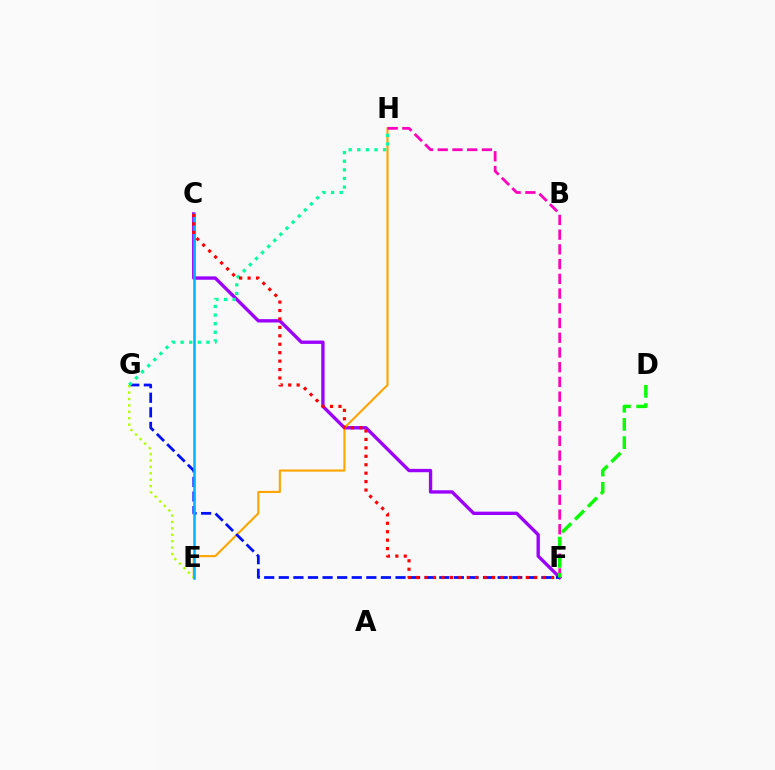{('C', 'F'): [{'color': '#9b00ff', 'line_style': 'solid', 'thickness': 2.41}, {'color': '#ff0000', 'line_style': 'dotted', 'thickness': 2.29}], ('E', 'H'): [{'color': '#ffa500', 'line_style': 'solid', 'thickness': 1.53}], ('F', 'H'): [{'color': '#ff00bd', 'line_style': 'dashed', 'thickness': 2.0}], ('F', 'G'): [{'color': '#0010ff', 'line_style': 'dashed', 'thickness': 1.98}], ('E', 'G'): [{'color': '#b3ff00', 'line_style': 'dotted', 'thickness': 1.74}], ('G', 'H'): [{'color': '#00ff9d', 'line_style': 'dotted', 'thickness': 2.34}], ('C', 'E'): [{'color': '#00b5ff', 'line_style': 'solid', 'thickness': 1.83}], ('D', 'F'): [{'color': '#08ff00', 'line_style': 'dashed', 'thickness': 2.47}]}